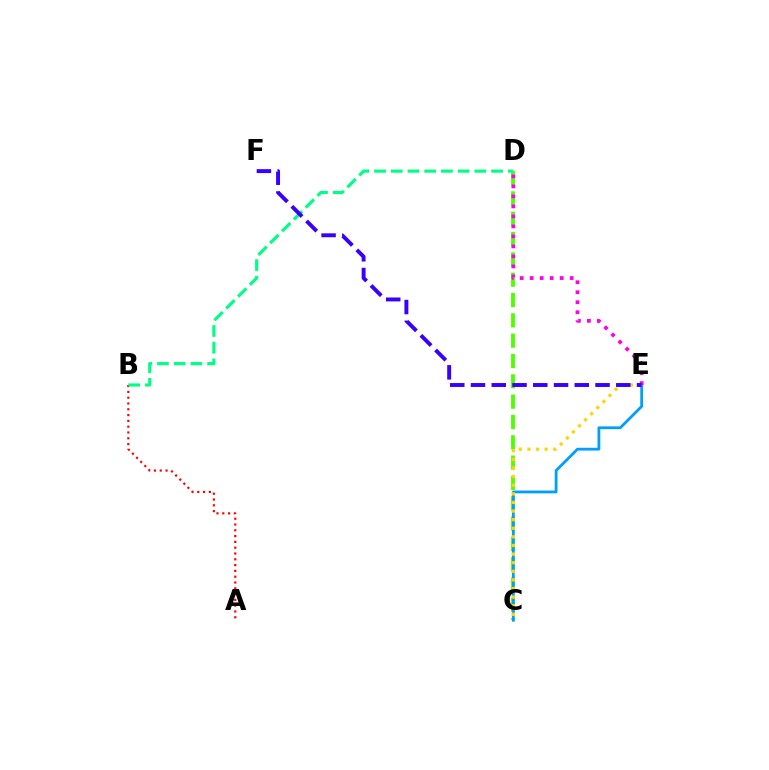{('C', 'D'): [{'color': '#4fff00', 'line_style': 'dashed', 'thickness': 2.76}], ('A', 'B'): [{'color': '#ff0000', 'line_style': 'dotted', 'thickness': 1.58}], ('C', 'E'): [{'color': '#009eff', 'line_style': 'solid', 'thickness': 2.01}, {'color': '#ffd500', 'line_style': 'dotted', 'thickness': 2.34}], ('B', 'D'): [{'color': '#00ff86', 'line_style': 'dashed', 'thickness': 2.27}], ('D', 'E'): [{'color': '#ff00ed', 'line_style': 'dotted', 'thickness': 2.72}], ('E', 'F'): [{'color': '#3700ff', 'line_style': 'dashed', 'thickness': 2.82}]}